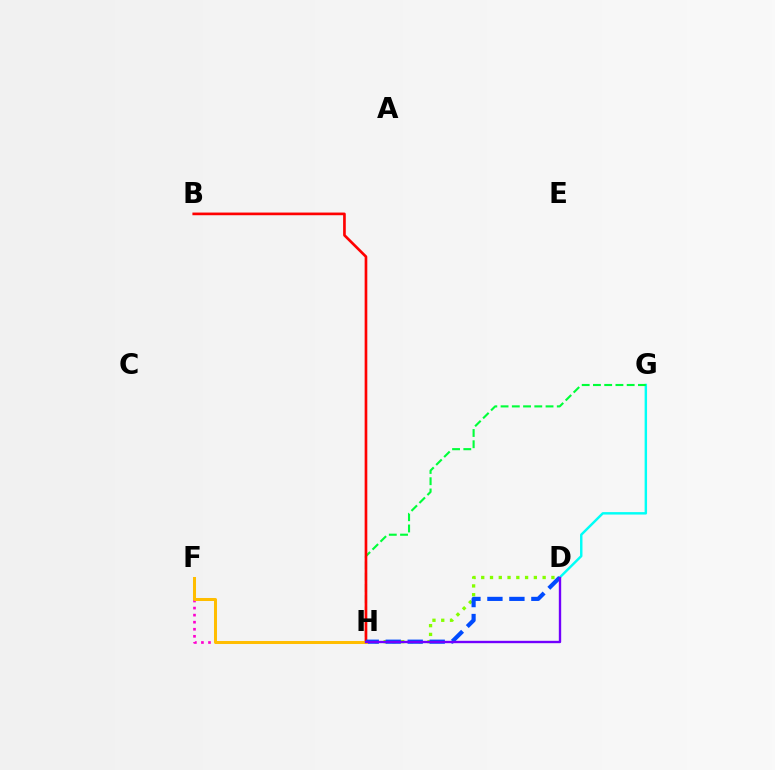{('D', 'G'): [{'color': '#00fff6', 'line_style': 'solid', 'thickness': 1.76}], ('F', 'H'): [{'color': '#ff00cf', 'line_style': 'dotted', 'thickness': 1.92}, {'color': '#ffbd00', 'line_style': 'solid', 'thickness': 2.17}], ('G', 'H'): [{'color': '#00ff39', 'line_style': 'dashed', 'thickness': 1.53}], ('B', 'H'): [{'color': '#ff0000', 'line_style': 'solid', 'thickness': 1.92}], ('D', 'H'): [{'color': '#84ff00', 'line_style': 'dotted', 'thickness': 2.38}, {'color': '#004bff', 'line_style': 'dashed', 'thickness': 2.99}, {'color': '#7200ff', 'line_style': 'solid', 'thickness': 1.71}]}